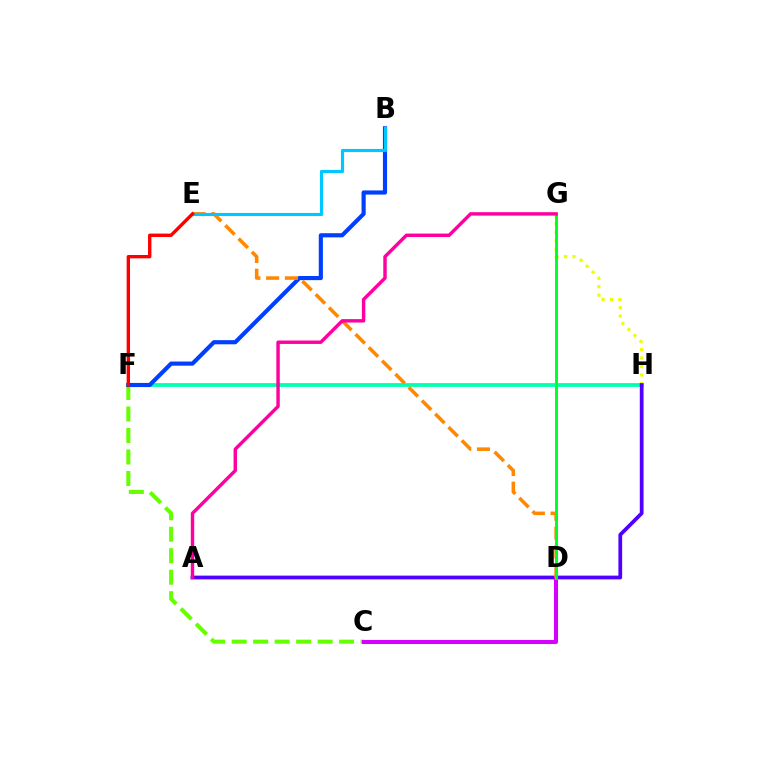{('F', 'H'): [{'color': '#00ffaf', 'line_style': 'solid', 'thickness': 2.7}], ('G', 'H'): [{'color': '#eeff00', 'line_style': 'dotted', 'thickness': 2.3}], ('C', 'F'): [{'color': '#66ff00', 'line_style': 'dashed', 'thickness': 2.92}], ('A', 'H'): [{'color': '#4f00ff', 'line_style': 'solid', 'thickness': 2.7}], ('B', 'F'): [{'color': '#003fff', 'line_style': 'solid', 'thickness': 2.99}], ('C', 'D'): [{'color': '#d600ff', 'line_style': 'solid', 'thickness': 2.93}], ('D', 'E'): [{'color': '#ff8800', 'line_style': 'dashed', 'thickness': 2.55}], ('D', 'G'): [{'color': '#00ff27', 'line_style': 'solid', 'thickness': 2.11}], ('A', 'G'): [{'color': '#ff00a0', 'line_style': 'solid', 'thickness': 2.47}], ('B', 'E'): [{'color': '#00c7ff', 'line_style': 'solid', 'thickness': 2.26}], ('E', 'F'): [{'color': '#ff0000', 'line_style': 'solid', 'thickness': 2.43}]}